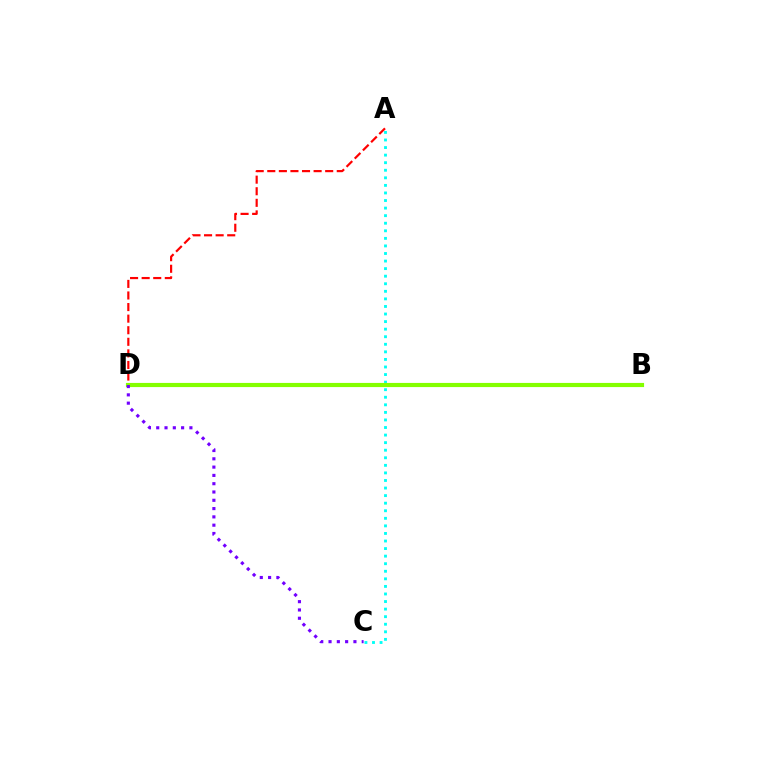{('A', 'D'): [{'color': '#ff0000', 'line_style': 'dashed', 'thickness': 1.57}], ('A', 'C'): [{'color': '#00fff6', 'line_style': 'dotted', 'thickness': 2.06}], ('B', 'D'): [{'color': '#84ff00', 'line_style': 'solid', 'thickness': 2.99}], ('C', 'D'): [{'color': '#7200ff', 'line_style': 'dotted', 'thickness': 2.25}]}